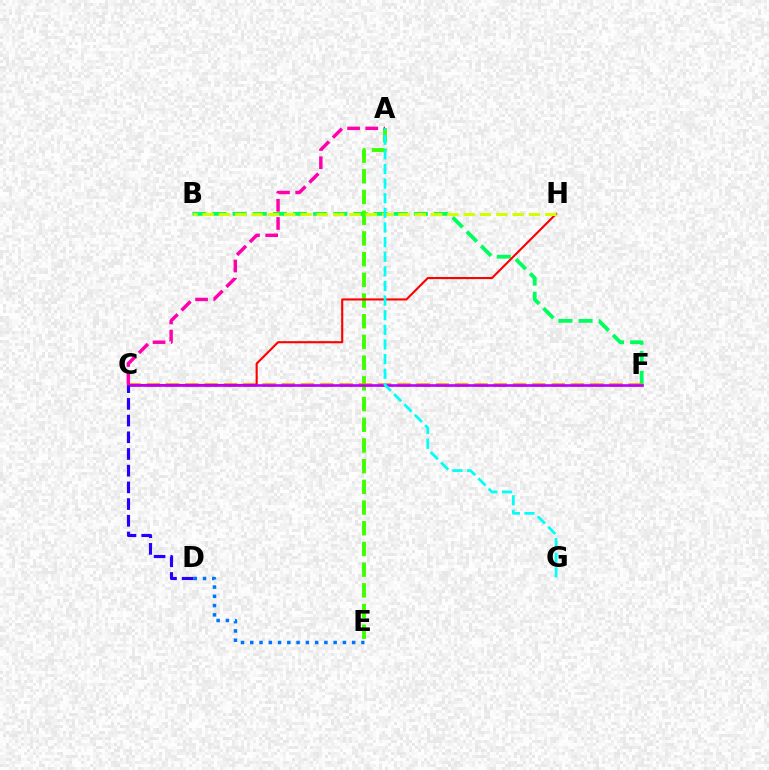{('B', 'F'): [{'color': '#00ff5c', 'line_style': 'dashed', 'thickness': 2.74}], ('A', 'E'): [{'color': '#3dff00', 'line_style': 'dashed', 'thickness': 2.81}], ('C', 'F'): [{'color': '#ff9400', 'line_style': 'dashed', 'thickness': 2.62}, {'color': '#b900ff', 'line_style': 'solid', 'thickness': 1.89}], ('C', 'H'): [{'color': '#ff0000', 'line_style': 'solid', 'thickness': 1.52}], ('D', 'E'): [{'color': '#0074ff', 'line_style': 'dotted', 'thickness': 2.52}], ('B', 'H'): [{'color': '#d1ff00', 'line_style': 'dashed', 'thickness': 2.22}], ('A', 'C'): [{'color': '#ff00ac', 'line_style': 'dashed', 'thickness': 2.47}], ('A', 'G'): [{'color': '#00fff6', 'line_style': 'dashed', 'thickness': 1.99}], ('C', 'D'): [{'color': '#2500ff', 'line_style': 'dashed', 'thickness': 2.27}]}